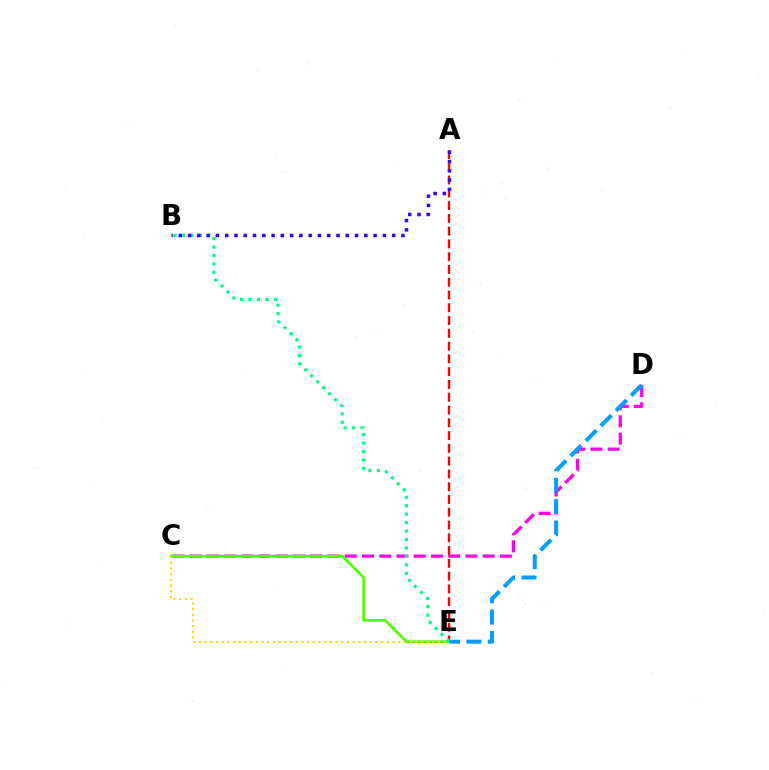{('C', 'D'): [{'color': '#ff00ed', 'line_style': 'dashed', 'thickness': 2.34}], ('C', 'E'): [{'color': '#4fff00', 'line_style': 'solid', 'thickness': 1.95}, {'color': '#ffd500', 'line_style': 'dotted', 'thickness': 1.55}], ('A', 'E'): [{'color': '#ff0000', 'line_style': 'dashed', 'thickness': 1.74}], ('B', 'E'): [{'color': '#00ff86', 'line_style': 'dotted', 'thickness': 2.29}], ('D', 'E'): [{'color': '#009eff', 'line_style': 'dashed', 'thickness': 2.9}], ('A', 'B'): [{'color': '#3700ff', 'line_style': 'dotted', 'thickness': 2.52}]}